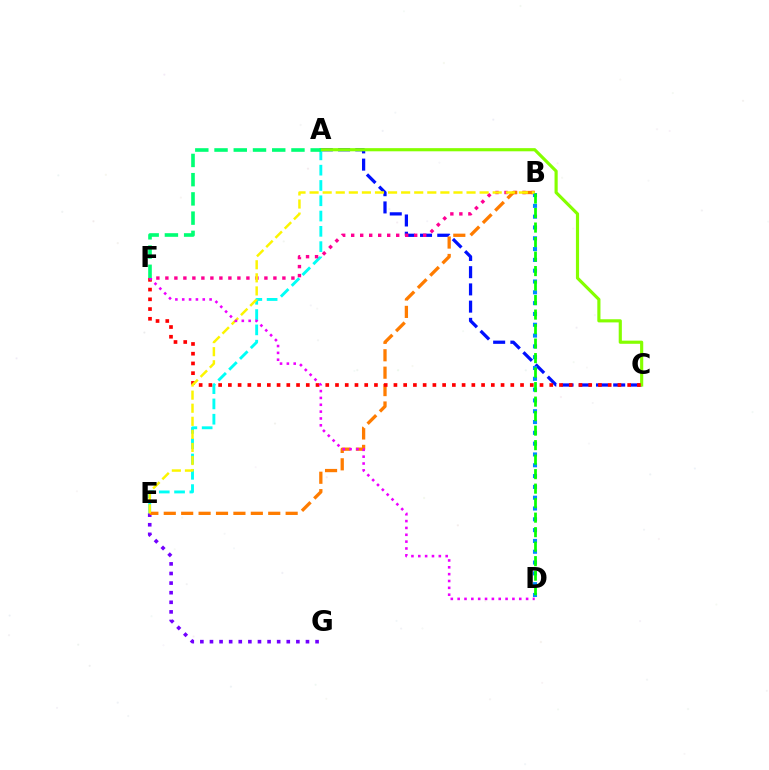{('A', 'C'): [{'color': '#0010ff', 'line_style': 'dashed', 'thickness': 2.34}, {'color': '#84ff00', 'line_style': 'solid', 'thickness': 2.27}], ('A', 'E'): [{'color': '#00fff6', 'line_style': 'dashed', 'thickness': 2.08}], ('E', 'G'): [{'color': '#7200ff', 'line_style': 'dotted', 'thickness': 2.61}], ('B', 'F'): [{'color': '#ff0094', 'line_style': 'dotted', 'thickness': 2.45}], ('B', 'E'): [{'color': '#ff7c00', 'line_style': 'dashed', 'thickness': 2.37}, {'color': '#fcf500', 'line_style': 'dashed', 'thickness': 1.78}], ('B', 'D'): [{'color': '#008cff', 'line_style': 'dotted', 'thickness': 2.94}, {'color': '#08ff00', 'line_style': 'dashed', 'thickness': 1.97}], ('C', 'F'): [{'color': '#ff0000', 'line_style': 'dotted', 'thickness': 2.65}], ('D', 'F'): [{'color': '#ee00ff', 'line_style': 'dotted', 'thickness': 1.86}], ('A', 'F'): [{'color': '#00ff74', 'line_style': 'dashed', 'thickness': 2.61}]}